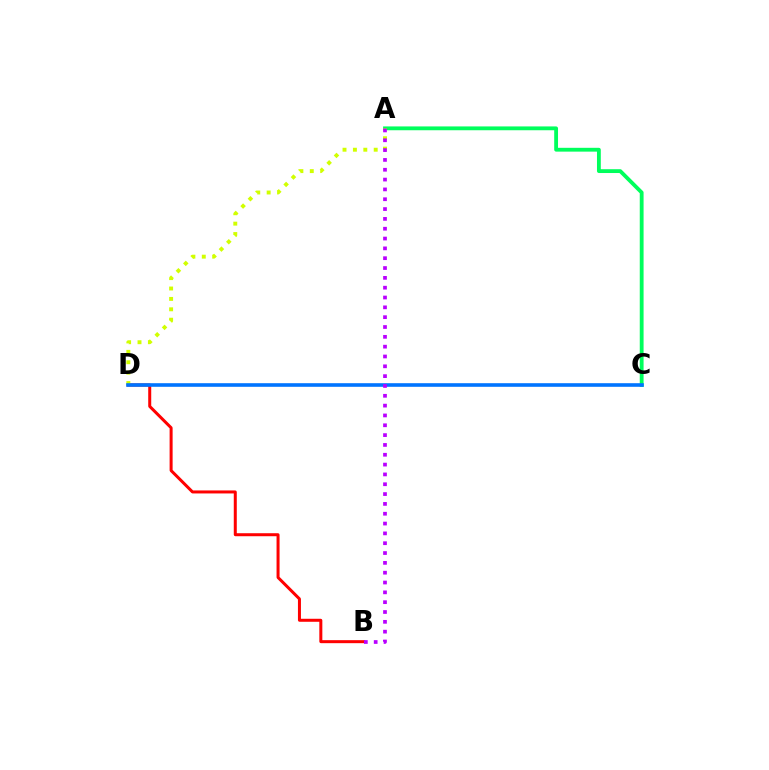{('A', 'C'): [{'color': '#00ff5c', 'line_style': 'solid', 'thickness': 2.75}], ('B', 'D'): [{'color': '#ff0000', 'line_style': 'solid', 'thickness': 2.17}], ('A', 'D'): [{'color': '#d1ff00', 'line_style': 'dotted', 'thickness': 2.83}], ('C', 'D'): [{'color': '#0074ff', 'line_style': 'solid', 'thickness': 2.6}], ('A', 'B'): [{'color': '#b900ff', 'line_style': 'dotted', 'thickness': 2.67}]}